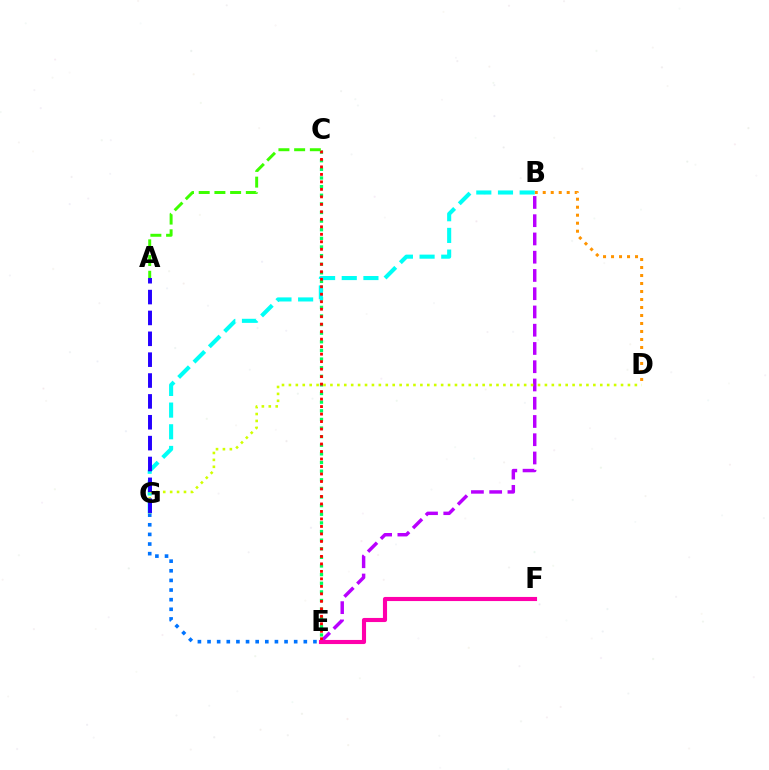{('C', 'E'): [{'color': '#00ff5c', 'line_style': 'dotted', 'thickness': 2.34}, {'color': '#ff0000', 'line_style': 'dotted', 'thickness': 2.04}], ('B', 'E'): [{'color': '#b900ff', 'line_style': 'dashed', 'thickness': 2.48}], ('B', 'D'): [{'color': '#ff9400', 'line_style': 'dotted', 'thickness': 2.17}], ('B', 'G'): [{'color': '#00fff6', 'line_style': 'dashed', 'thickness': 2.94}], ('E', 'G'): [{'color': '#0074ff', 'line_style': 'dotted', 'thickness': 2.62}], ('D', 'G'): [{'color': '#d1ff00', 'line_style': 'dotted', 'thickness': 1.88}], ('A', 'G'): [{'color': '#2500ff', 'line_style': 'dashed', 'thickness': 2.83}], ('E', 'F'): [{'color': '#ff00ac', 'line_style': 'solid', 'thickness': 2.96}], ('A', 'C'): [{'color': '#3dff00', 'line_style': 'dashed', 'thickness': 2.13}]}